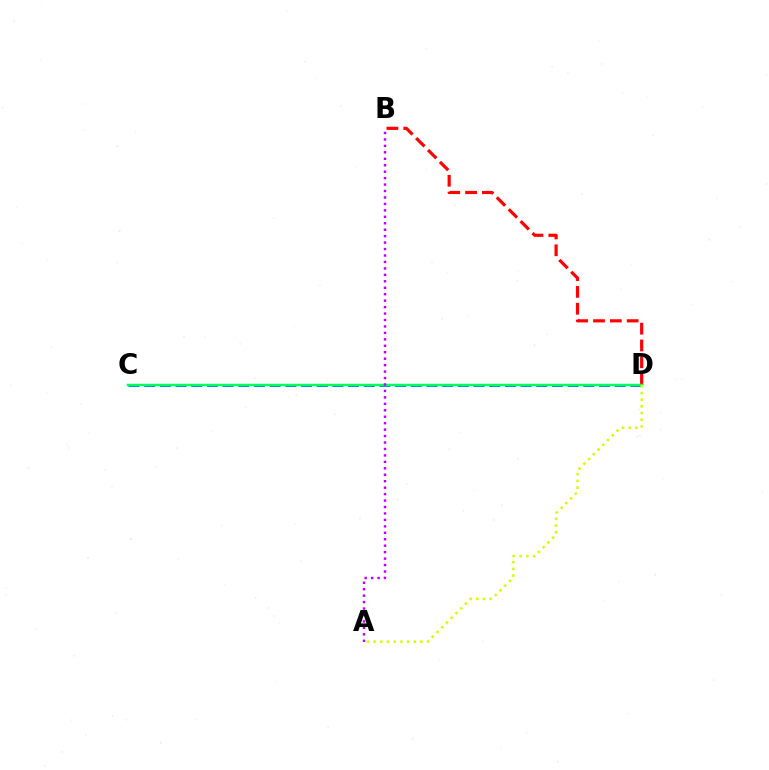{('B', 'D'): [{'color': '#ff0000', 'line_style': 'dashed', 'thickness': 2.29}], ('C', 'D'): [{'color': '#0074ff', 'line_style': 'dashed', 'thickness': 2.13}, {'color': '#00ff5c', 'line_style': 'solid', 'thickness': 1.78}], ('A', 'D'): [{'color': '#d1ff00', 'line_style': 'dotted', 'thickness': 1.82}], ('A', 'B'): [{'color': '#b900ff', 'line_style': 'dotted', 'thickness': 1.75}]}